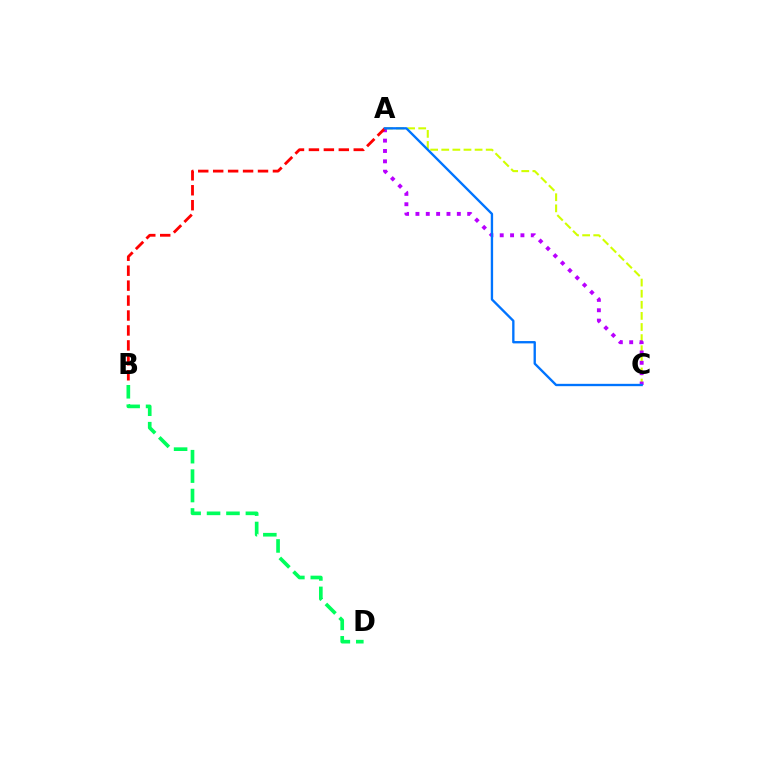{('A', 'C'): [{'color': '#d1ff00', 'line_style': 'dashed', 'thickness': 1.51}, {'color': '#b900ff', 'line_style': 'dotted', 'thickness': 2.81}, {'color': '#0074ff', 'line_style': 'solid', 'thickness': 1.69}], ('B', 'D'): [{'color': '#00ff5c', 'line_style': 'dashed', 'thickness': 2.64}], ('A', 'B'): [{'color': '#ff0000', 'line_style': 'dashed', 'thickness': 2.03}]}